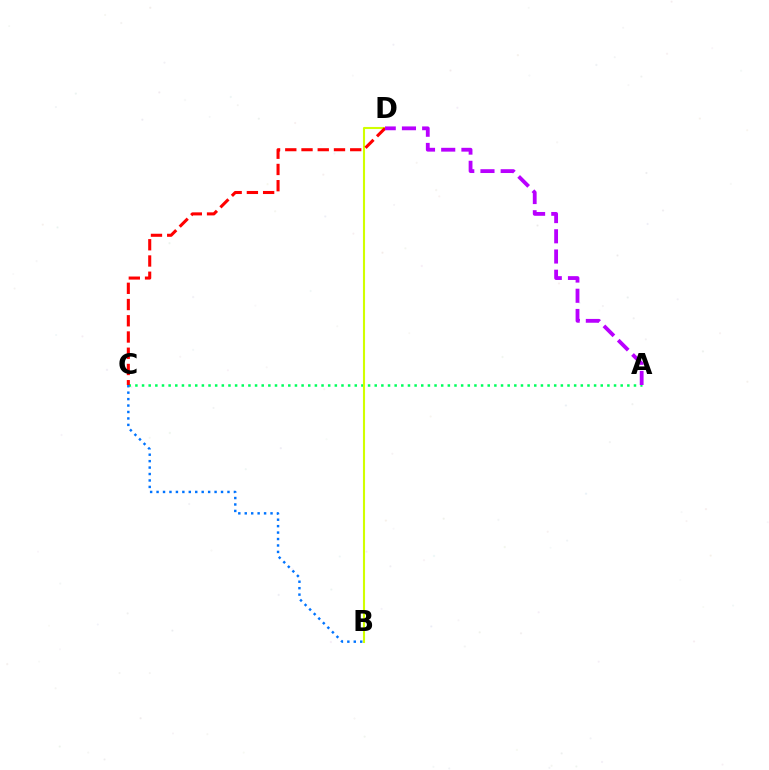{('A', 'C'): [{'color': '#00ff5c', 'line_style': 'dotted', 'thickness': 1.81}], ('B', 'D'): [{'color': '#d1ff00', 'line_style': 'solid', 'thickness': 1.51}], ('C', 'D'): [{'color': '#ff0000', 'line_style': 'dashed', 'thickness': 2.21}], ('A', 'D'): [{'color': '#b900ff', 'line_style': 'dashed', 'thickness': 2.75}], ('B', 'C'): [{'color': '#0074ff', 'line_style': 'dotted', 'thickness': 1.75}]}